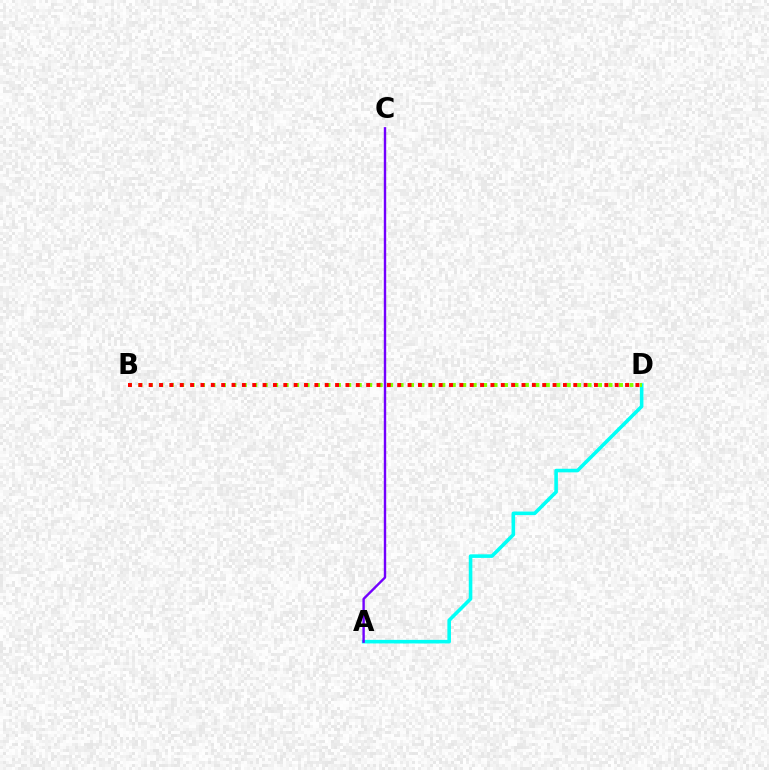{('A', 'D'): [{'color': '#00fff6', 'line_style': 'solid', 'thickness': 2.58}], ('B', 'D'): [{'color': '#84ff00', 'line_style': 'dotted', 'thickness': 2.84}, {'color': '#ff0000', 'line_style': 'dotted', 'thickness': 2.81}], ('A', 'C'): [{'color': '#7200ff', 'line_style': 'solid', 'thickness': 1.73}]}